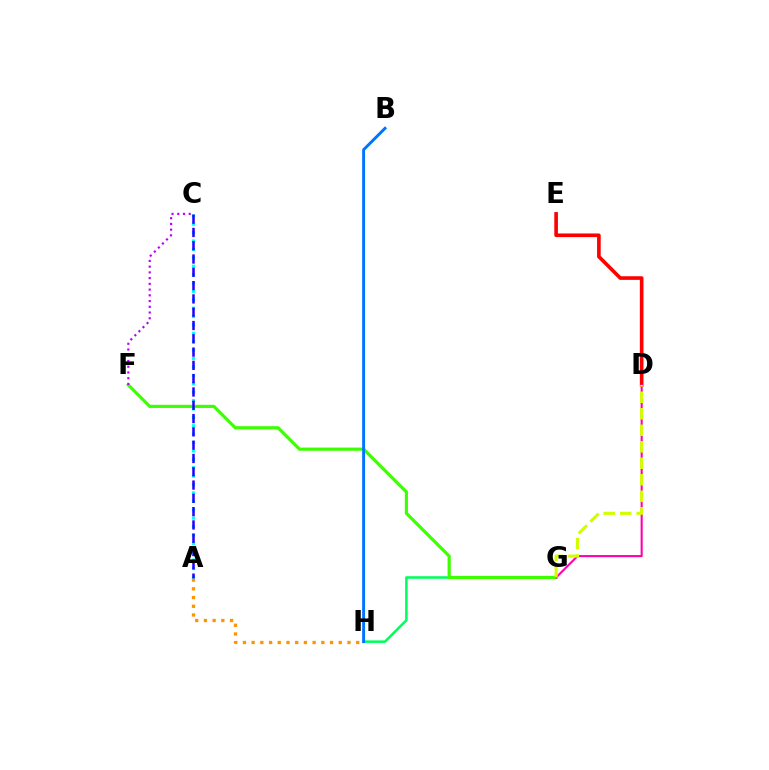{('D', 'E'): [{'color': '#ff0000', 'line_style': 'solid', 'thickness': 2.61}], ('G', 'H'): [{'color': '#00ff5c', 'line_style': 'solid', 'thickness': 1.83}], ('F', 'G'): [{'color': '#3dff00', 'line_style': 'solid', 'thickness': 2.28}], ('A', 'H'): [{'color': '#ff9400', 'line_style': 'dotted', 'thickness': 2.37}], ('A', 'C'): [{'color': '#00fff6', 'line_style': 'dotted', 'thickness': 2.28}, {'color': '#2500ff', 'line_style': 'dashed', 'thickness': 1.81}], ('D', 'G'): [{'color': '#ff00ac', 'line_style': 'solid', 'thickness': 1.51}, {'color': '#d1ff00', 'line_style': 'dashed', 'thickness': 2.24}], ('B', 'H'): [{'color': '#0074ff', 'line_style': 'solid', 'thickness': 2.1}], ('C', 'F'): [{'color': '#b900ff', 'line_style': 'dotted', 'thickness': 1.56}]}